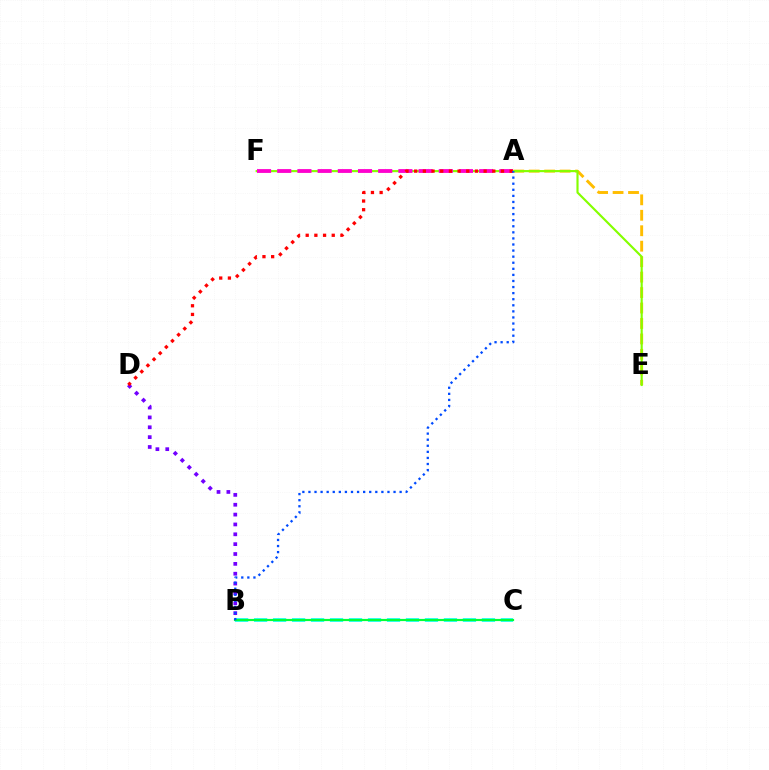{('A', 'E'): [{'color': '#ffbd00', 'line_style': 'dashed', 'thickness': 2.1}], ('B', 'D'): [{'color': '#7200ff', 'line_style': 'dotted', 'thickness': 2.68}], ('E', 'F'): [{'color': '#84ff00', 'line_style': 'solid', 'thickness': 1.55}], ('A', 'F'): [{'color': '#ff00cf', 'line_style': 'dashed', 'thickness': 2.74}], ('B', 'C'): [{'color': '#00fff6', 'line_style': 'dashed', 'thickness': 2.58}, {'color': '#00ff39', 'line_style': 'solid', 'thickness': 1.57}], ('A', 'D'): [{'color': '#ff0000', 'line_style': 'dotted', 'thickness': 2.36}], ('A', 'B'): [{'color': '#004bff', 'line_style': 'dotted', 'thickness': 1.65}]}